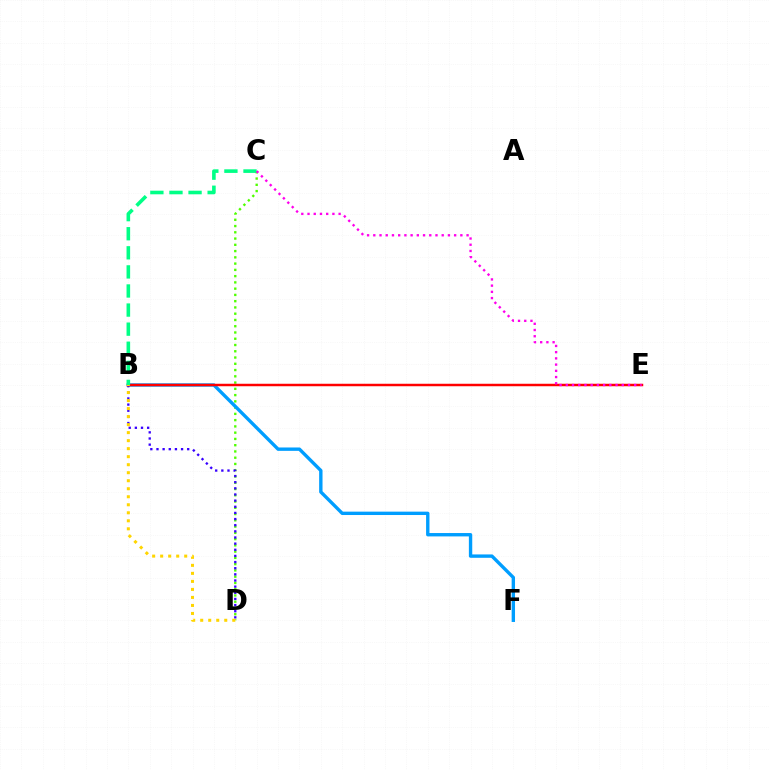{('C', 'D'): [{'color': '#4fff00', 'line_style': 'dotted', 'thickness': 1.7}], ('B', 'F'): [{'color': '#009eff', 'line_style': 'solid', 'thickness': 2.43}], ('B', 'D'): [{'color': '#3700ff', 'line_style': 'dotted', 'thickness': 1.67}, {'color': '#ffd500', 'line_style': 'dotted', 'thickness': 2.18}], ('B', 'E'): [{'color': '#ff0000', 'line_style': 'solid', 'thickness': 1.78}], ('B', 'C'): [{'color': '#00ff86', 'line_style': 'dashed', 'thickness': 2.59}], ('C', 'E'): [{'color': '#ff00ed', 'line_style': 'dotted', 'thickness': 1.69}]}